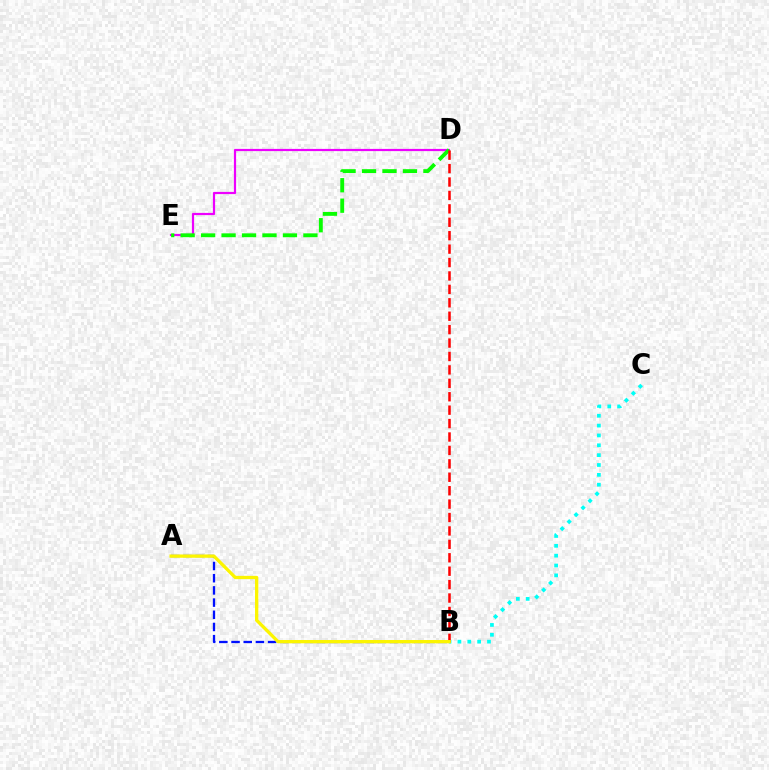{('D', 'E'): [{'color': '#ee00ff', 'line_style': 'solid', 'thickness': 1.59}, {'color': '#08ff00', 'line_style': 'dashed', 'thickness': 2.78}], ('A', 'B'): [{'color': '#0010ff', 'line_style': 'dashed', 'thickness': 1.66}, {'color': '#fcf500', 'line_style': 'solid', 'thickness': 2.37}], ('B', 'C'): [{'color': '#00fff6', 'line_style': 'dotted', 'thickness': 2.68}], ('B', 'D'): [{'color': '#ff0000', 'line_style': 'dashed', 'thickness': 1.82}]}